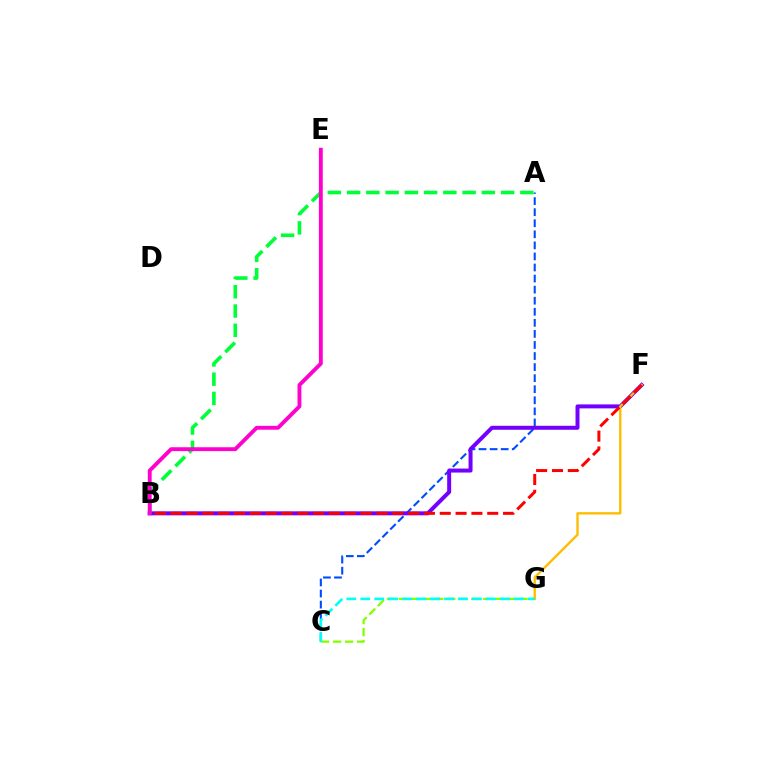{('A', 'C'): [{'color': '#004bff', 'line_style': 'dashed', 'thickness': 1.5}], ('C', 'G'): [{'color': '#84ff00', 'line_style': 'dashed', 'thickness': 1.64}, {'color': '#00fff6', 'line_style': 'dashed', 'thickness': 1.9}], ('B', 'F'): [{'color': '#7200ff', 'line_style': 'solid', 'thickness': 2.87}, {'color': '#ff0000', 'line_style': 'dashed', 'thickness': 2.15}], ('F', 'G'): [{'color': '#ffbd00', 'line_style': 'solid', 'thickness': 1.7}], ('A', 'B'): [{'color': '#00ff39', 'line_style': 'dashed', 'thickness': 2.62}], ('B', 'E'): [{'color': '#ff00cf', 'line_style': 'solid', 'thickness': 2.78}]}